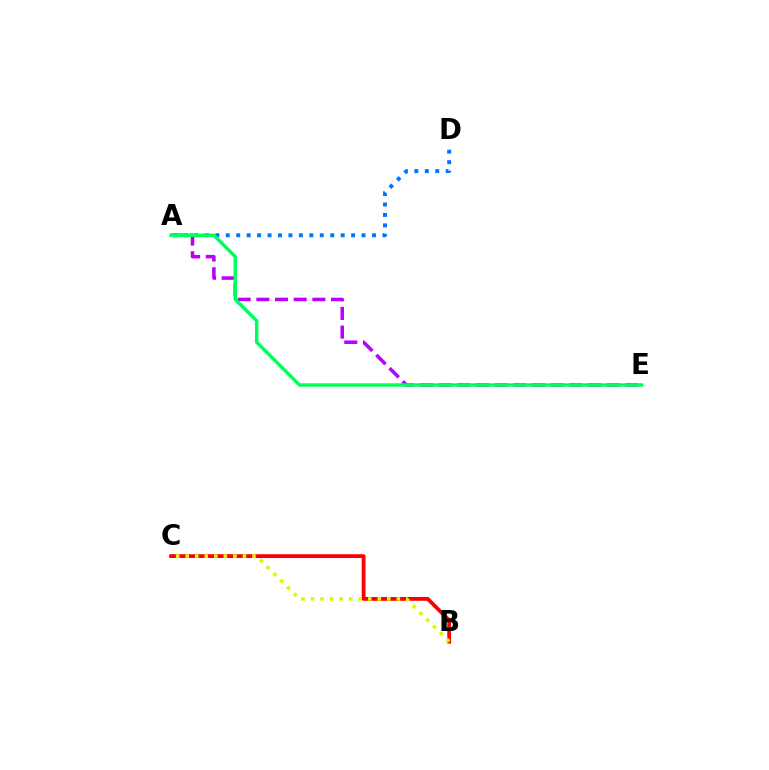{('A', 'E'): [{'color': '#b900ff', 'line_style': 'dashed', 'thickness': 2.54}, {'color': '#00ff5c', 'line_style': 'solid', 'thickness': 2.47}], ('B', 'C'): [{'color': '#ff0000', 'line_style': 'solid', 'thickness': 2.73}, {'color': '#d1ff00', 'line_style': 'dotted', 'thickness': 2.59}], ('A', 'D'): [{'color': '#0074ff', 'line_style': 'dotted', 'thickness': 2.84}]}